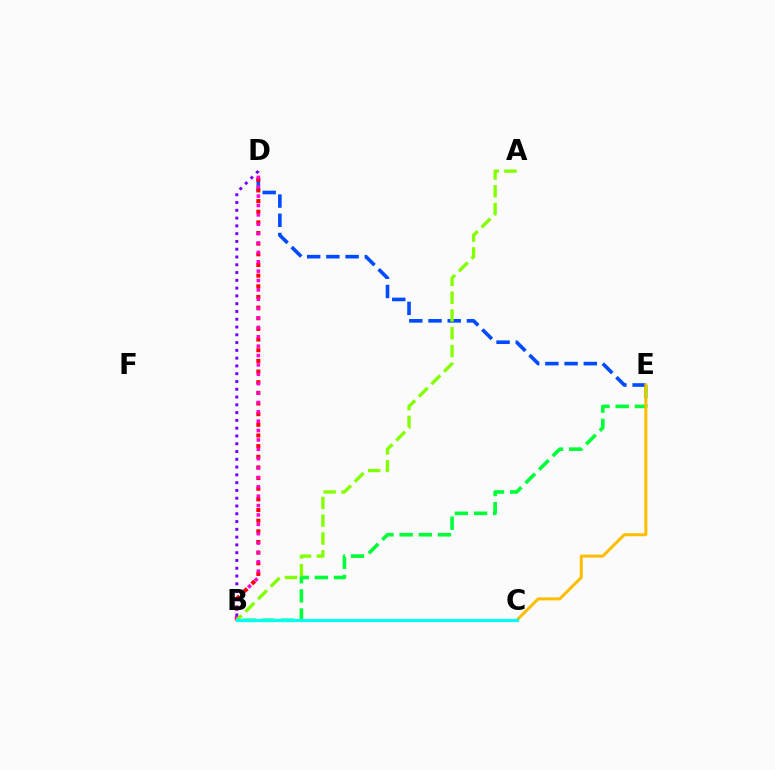{('B', 'E'): [{'color': '#00ff39', 'line_style': 'dashed', 'thickness': 2.6}], ('D', 'E'): [{'color': '#004bff', 'line_style': 'dashed', 'thickness': 2.61}], ('C', 'E'): [{'color': '#ffbd00', 'line_style': 'solid', 'thickness': 2.17}], ('B', 'D'): [{'color': '#ff0000', 'line_style': 'dotted', 'thickness': 2.89}, {'color': '#ff00cf', 'line_style': 'dotted', 'thickness': 2.55}, {'color': '#7200ff', 'line_style': 'dotted', 'thickness': 2.11}], ('A', 'B'): [{'color': '#84ff00', 'line_style': 'dashed', 'thickness': 2.41}], ('B', 'C'): [{'color': '#00fff6', 'line_style': 'solid', 'thickness': 2.29}]}